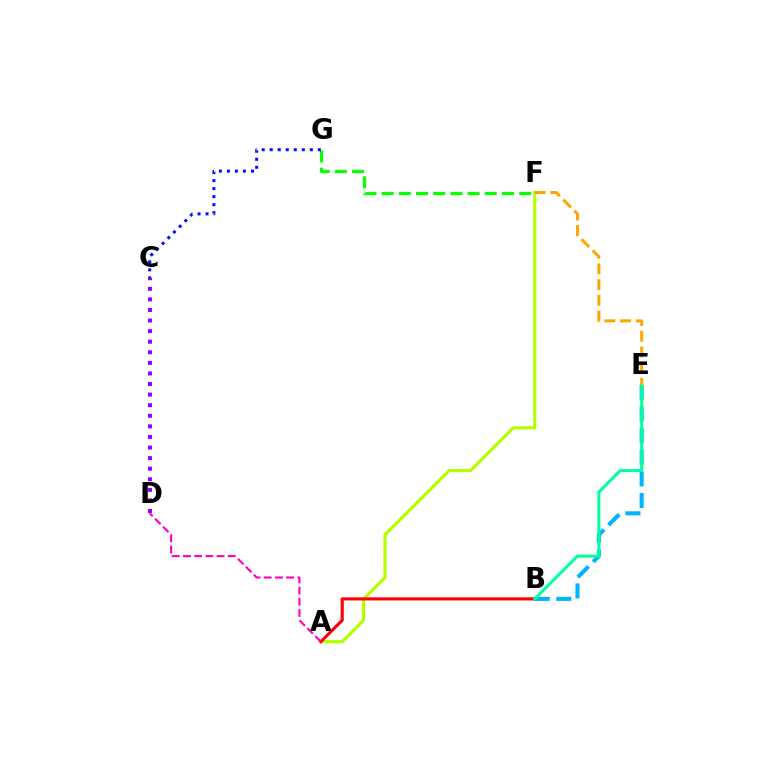{('F', 'G'): [{'color': '#08ff00', 'line_style': 'dashed', 'thickness': 2.34}], ('A', 'F'): [{'color': '#b3ff00', 'line_style': 'solid', 'thickness': 2.27}], ('B', 'E'): [{'color': '#00b5ff', 'line_style': 'dashed', 'thickness': 2.93}, {'color': '#00ff9d', 'line_style': 'solid', 'thickness': 2.15}], ('A', 'B'): [{'color': '#ff0000', 'line_style': 'solid', 'thickness': 2.25}], ('C', 'G'): [{'color': '#0010ff', 'line_style': 'dotted', 'thickness': 2.18}], ('A', 'D'): [{'color': '#ff00bd', 'line_style': 'dashed', 'thickness': 1.52}], ('C', 'D'): [{'color': '#9b00ff', 'line_style': 'dotted', 'thickness': 2.87}], ('E', 'F'): [{'color': '#ffa500', 'line_style': 'dashed', 'thickness': 2.14}]}